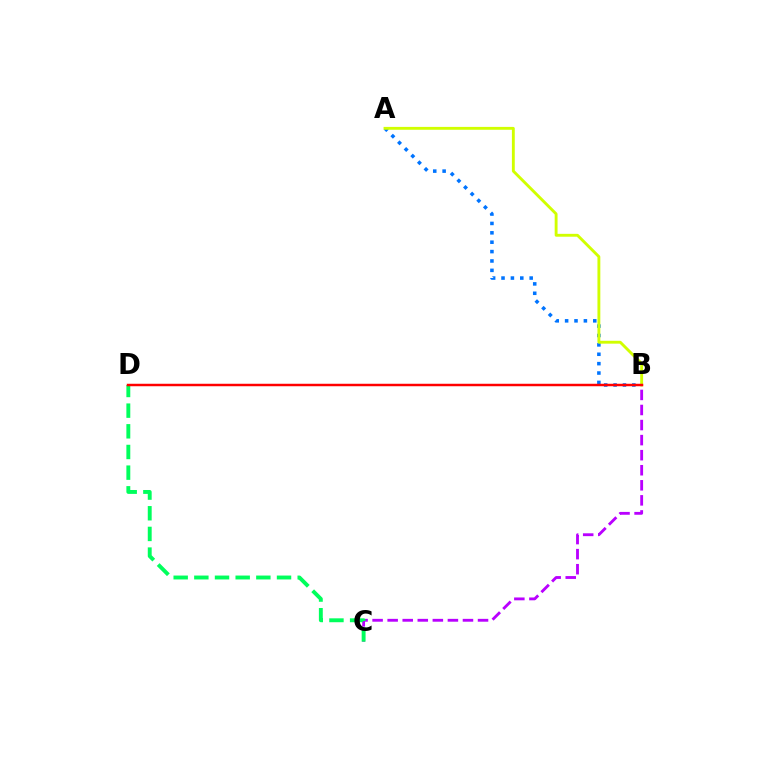{('B', 'C'): [{'color': '#b900ff', 'line_style': 'dashed', 'thickness': 2.05}], ('C', 'D'): [{'color': '#00ff5c', 'line_style': 'dashed', 'thickness': 2.81}], ('A', 'B'): [{'color': '#0074ff', 'line_style': 'dotted', 'thickness': 2.55}, {'color': '#d1ff00', 'line_style': 'solid', 'thickness': 2.07}], ('B', 'D'): [{'color': '#ff0000', 'line_style': 'solid', 'thickness': 1.78}]}